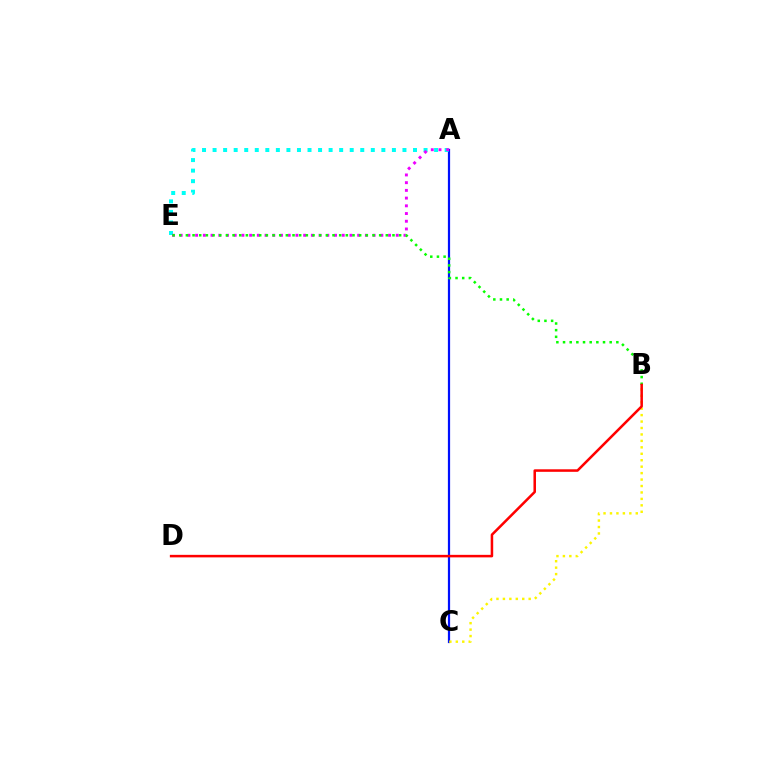{('A', 'C'): [{'color': '#0010ff', 'line_style': 'solid', 'thickness': 1.6}], ('A', 'E'): [{'color': '#00fff6', 'line_style': 'dotted', 'thickness': 2.87}, {'color': '#ee00ff', 'line_style': 'dotted', 'thickness': 2.1}], ('B', 'C'): [{'color': '#fcf500', 'line_style': 'dotted', 'thickness': 1.75}], ('B', 'E'): [{'color': '#08ff00', 'line_style': 'dotted', 'thickness': 1.81}], ('B', 'D'): [{'color': '#ff0000', 'line_style': 'solid', 'thickness': 1.82}]}